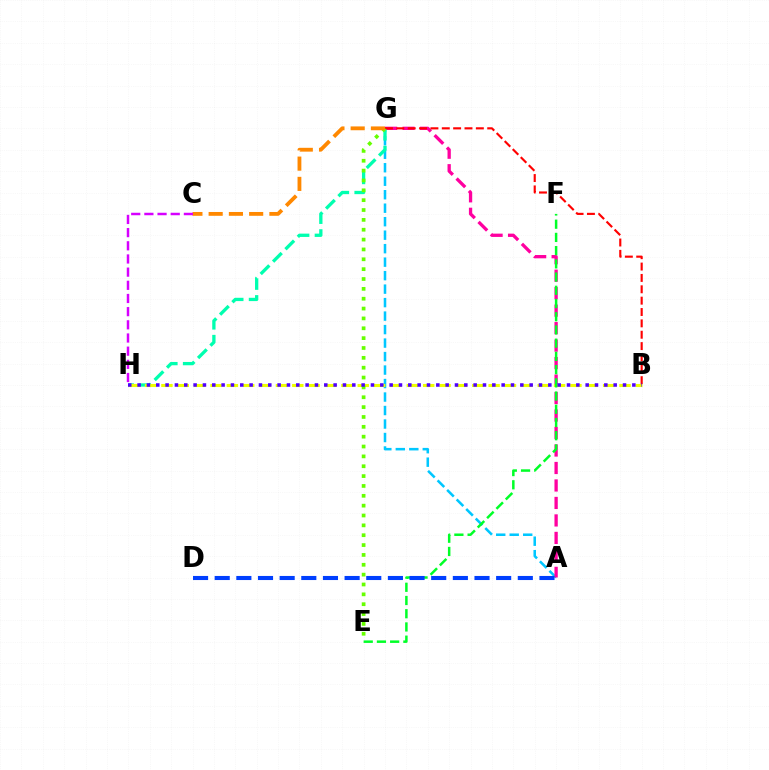{('A', 'G'): [{'color': '#00c7ff', 'line_style': 'dashed', 'thickness': 1.83}, {'color': '#ff00a0', 'line_style': 'dashed', 'thickness': 2.37}], ('G', 'H'): [{'color': '#00ffaf', 'line_style': 'dashed', 'thickness': 2.38}], ('B', 'H'): [{'color': '#eeff00', 'line_style': 'dashed', 'thickness': 2.22}, {'color': '#4f00ff', 'line_style': 'dotted', 'thickness': 2.54}], ('B', 'G'): [{'color': '#ff0000', 'line_style': 'dashed', 'thickness': 1.54}], ('E', 'G'): [{'color': '#66ff00', 'line_style': 'dotted', 'thickness': 2.68}], ('E', 'F'): [{'color': '#00ff27', 'line_style': 'dashed', 'thickness': 1.8}], ('A', 'D'): [{'color': '#003fff', 'line_style': 'dashed', 'thickness': 2.94}], ('C', 'G'): [{'color': '#ff8800', 'line_style': 'dashed', 'thickness': 2.75}], ('C', 'H'): [{'color': '#d600ff', 'line_style': 'dashed', 'thickness': 1.79}]}